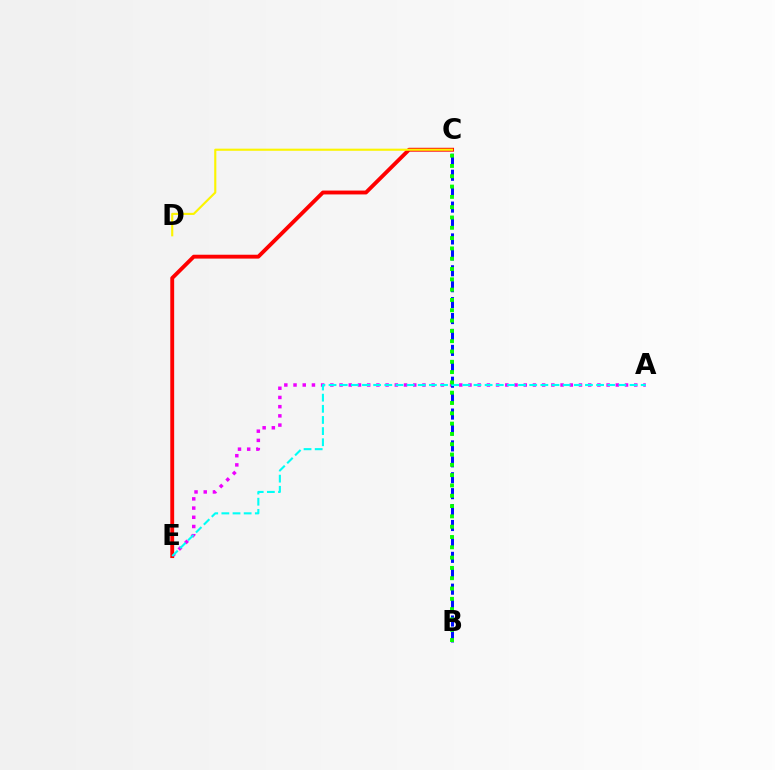{('A', 'E'): [{'color': '#ee00ff', 'line_style': 'dotted', 'thickness': 2.5}, {'color': '#00fff6', 'line_style': 'dashed', 'thickness': 1.51}], ('B', 'C'): [{'color': '#0010ff', 'line_style': 'dashed', 'thickness': 2.16}, {'color': '#08ff00', 'line_style': 'dotted', 'thickness': 2.8}], ('C', 'E'): [{'color': '#ff0000', 'line_style': 'solid', 'thickness': 2.79}], ('C', 'D'): [{'color': '#fcf500', 'line_style': 'solid', 'thickness': 1.54}]}